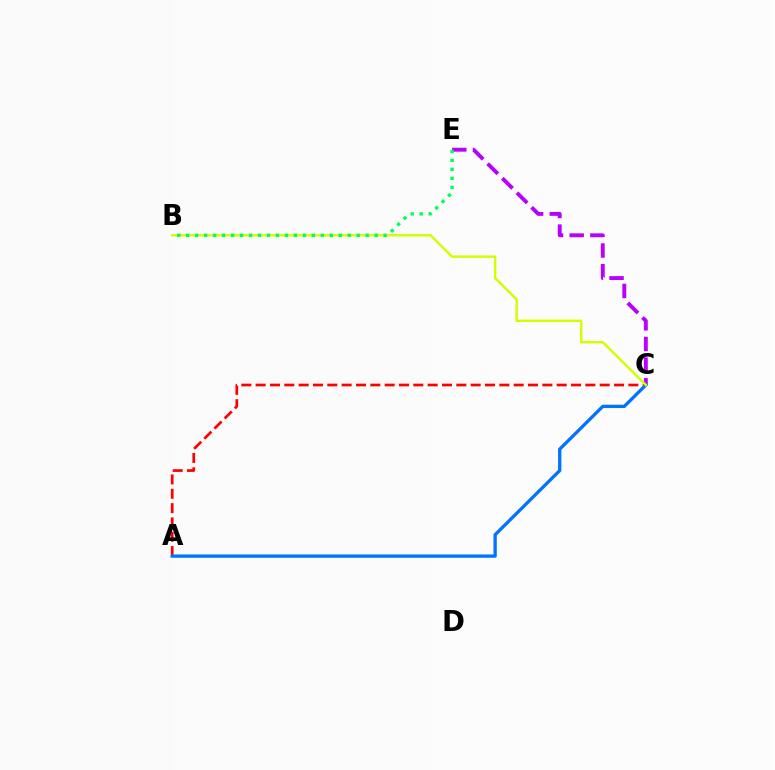{('A', 'C'): [{'color': '#ff0000', 'line_style': 'dashed', 'thickness': 1.95}, {'color': '#0074ff', 'line_style': 'solid', 'thickness': 2.38}], ('C', 'E'): [{'color': '#b900ff', 'line_style': 'dashed', 'thickness': 2.81}], ('B', 'C'): [{'color': '#d1ff00', 'line_style': 'solid', 'thickness': 1.77}], ('B', 'E'): [{'color': '#00ff5c', 'line_style': 'dotted', 'thickness': 2.44}]}